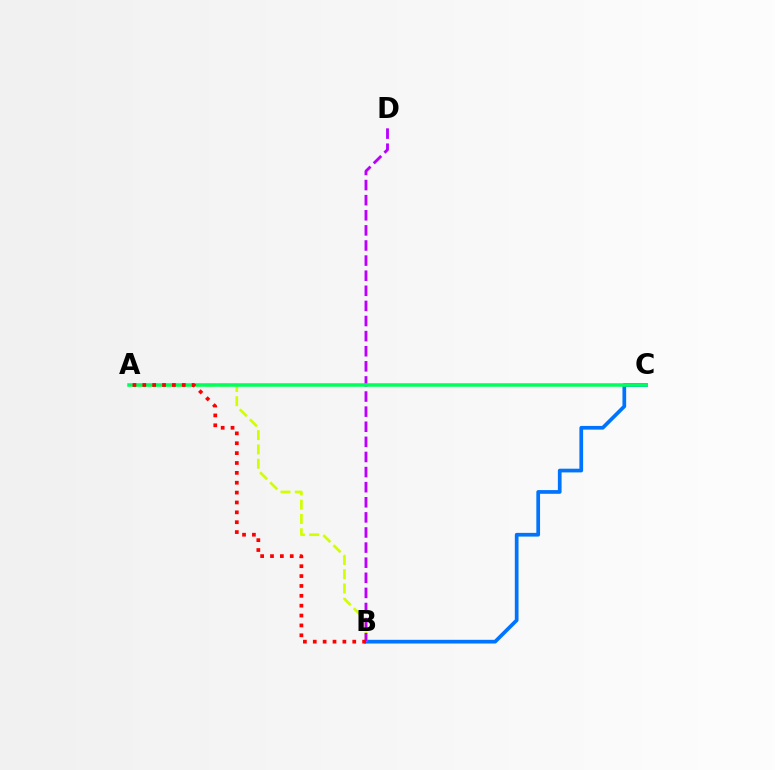{('B', 'C'): [{'color': '#0074ff', 'line_style': 'solid', 'thickness': 2.67}], ('A', 'B'): [{'color': '#d1ff00', 'line_style': 'dashed', 'thickness': 1.94}, {'color': '#ff0000', 'line_style': 'dotted', 'thickness': 2.68}], ('B', 'D'): [{'color': '#b900ff', 'line_style': 'dashed', 'thickness': 2.05}], ('A', 'C'): [{'color': '#00ff5c', 'line_style': 'solid', 'thickness': 2.53}]}